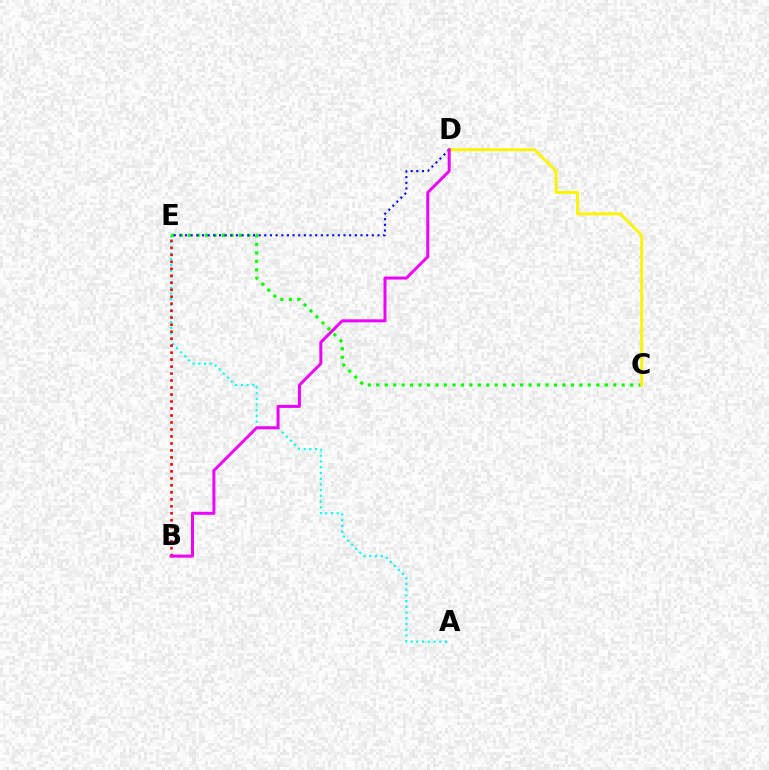{('A', 'E'): [{'color': '#00fff6', 'line_style': 'dotted', 'thickness': 1.55}], ('B', 'E'): [{'color': '#ff0000', 'line_style': 'dotted', 'thickness': 1.9}], ('C', 'E'): [{'color': '#08ff00', 'line_style': 'dotted', 'thickness': 2.3}], ('C', 'D'): [{'color': '#fcf500', 'line_style': 'solid', 'thickness': 2.09}], ('D', 'E'): [{'color': '#0010ff', 'line_style': 'dotted', 'thickness': 1.54}], ('B', 'D'): [{'color': '#ee00ff', 'line_style': 'solid', 'thickness': 2.15}]}